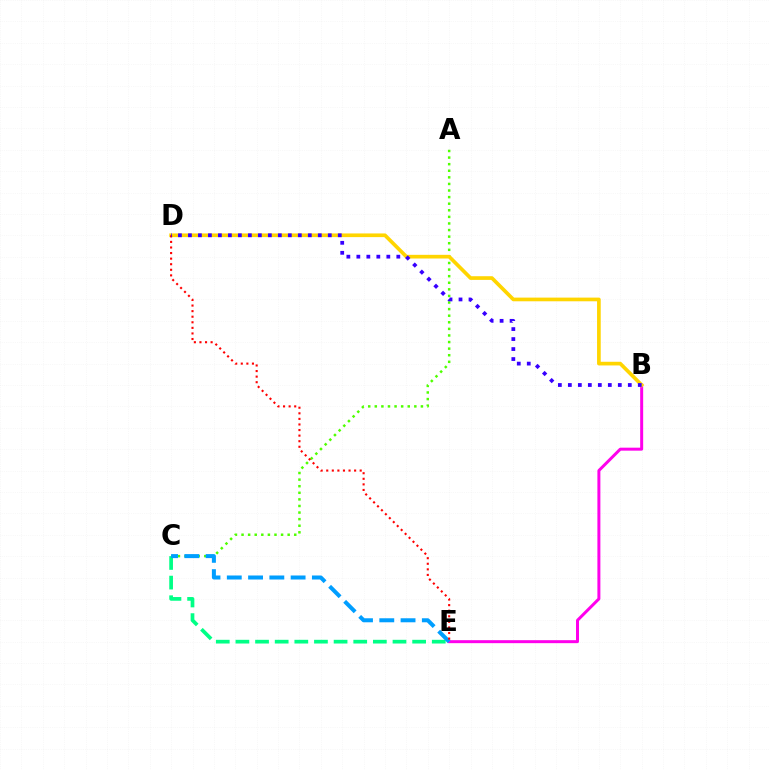{('C', 'E'): [{'color': '#00ff86', 'line_style': 'dashed', 'thickness': 2.67}, {'color': '#009eff', 'line_style': 'dashed', 'thickness': 2.89}], ('B', 'E'): [{'color': '#ff00ed', 'line_style': 'solid', 'thickness': 2.15}], ('A', 'C'): [{'color': '#4fff00', 'line_style': 'dotted', 'thickness': 1.79}], ('B', 'D'): [{'color': '#ffd500', 'line_style': 'solid', 'thickness': 2.65}, {'color': '#3700ff', 'line_style': 'dotted', 'thickness': 2.71}], ('D', 'E'): [{'color': '#ff0000', 'line_style': 'dotted', 'thickness': 1.52}]}